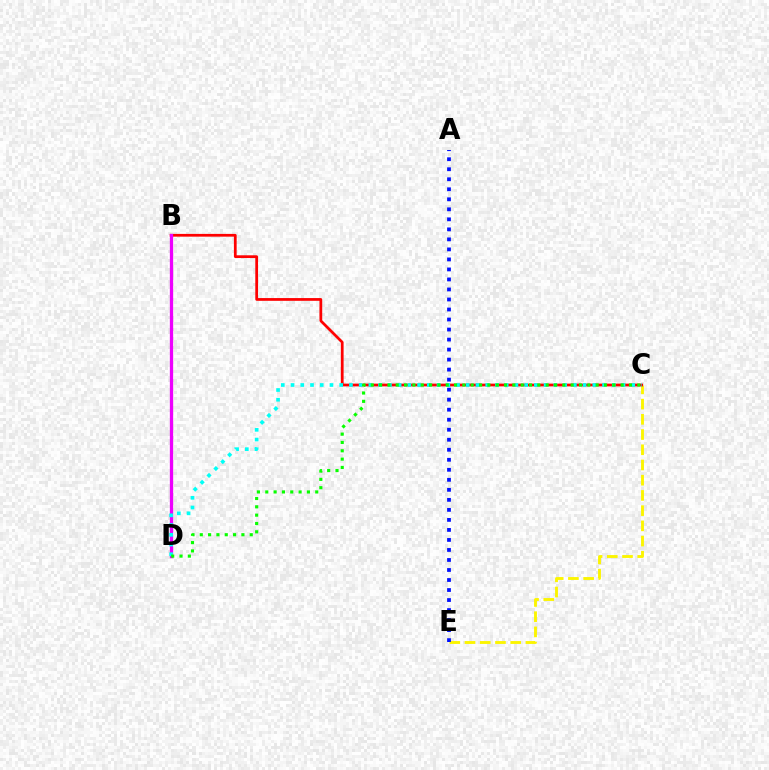{('C', 'E'): [{'color': '#fcf500', 'line_style': 'dashed', 'thickness': 2.07}], ('B', 'C'): [{'color': '#ff0000', 'line_style': 'solid', 'thickness': 1.98}], ('B', 'D'): [{'color': '#ee00ff', 'line_style': 'solid', 'thickness': 2.37}], ('A', 'E'): [{'color': '#0010ff', 'line_style': 'dotted', 'thickness': 2.72}], ('C', 'D'): [{'color': '#00fff6', 'line_style': 'dotted', 'thickness': 2.64}, {'color': '#08ff00', 'line_style': 'dotted', 'thickness': 2.26}]}